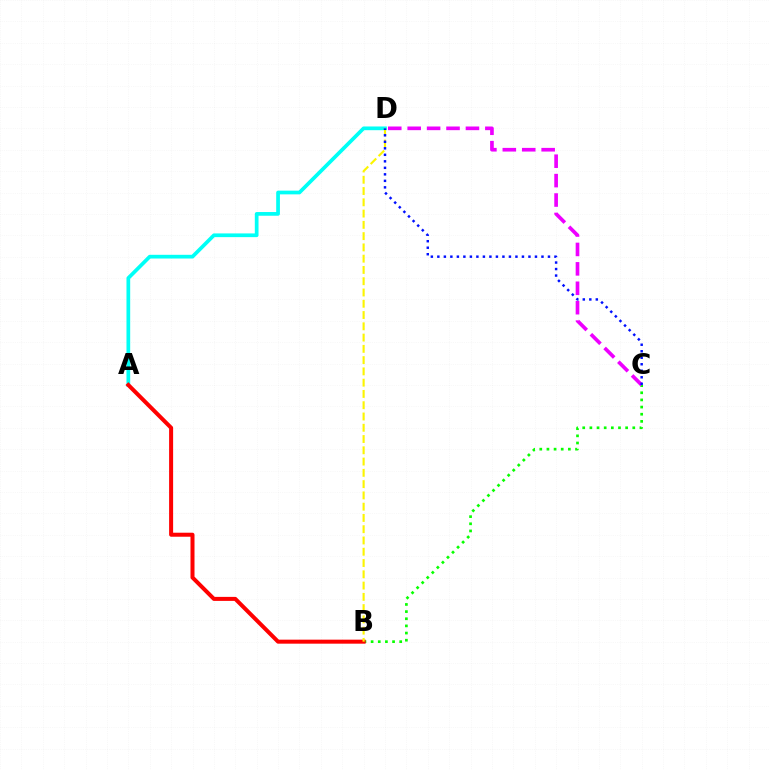{('B', 'C'): [{'color': '#08ff00', 'line_style': 'dotted', 'thickness': 1.94}], ('A', 'D'): [{'color': '#00fff6', 'line_style': 'solid', 'thickness': 2.68}], ('C', 'D'): [{'color': '#ee00ff', 'line_style': 'dashed', 'thickness': 2.64}, {'color': '#0010ff', 'line_style': 'dotted', 'thickness': 1.77}], ('A', 'B'): [{'color': '#ff0000', 'line_style': 'solid', 'thickness': 2.89}], ('B', 'D'): [{'color': '#fcf500', 'line_style': 'dashed', 'thickness': 1.53}]}